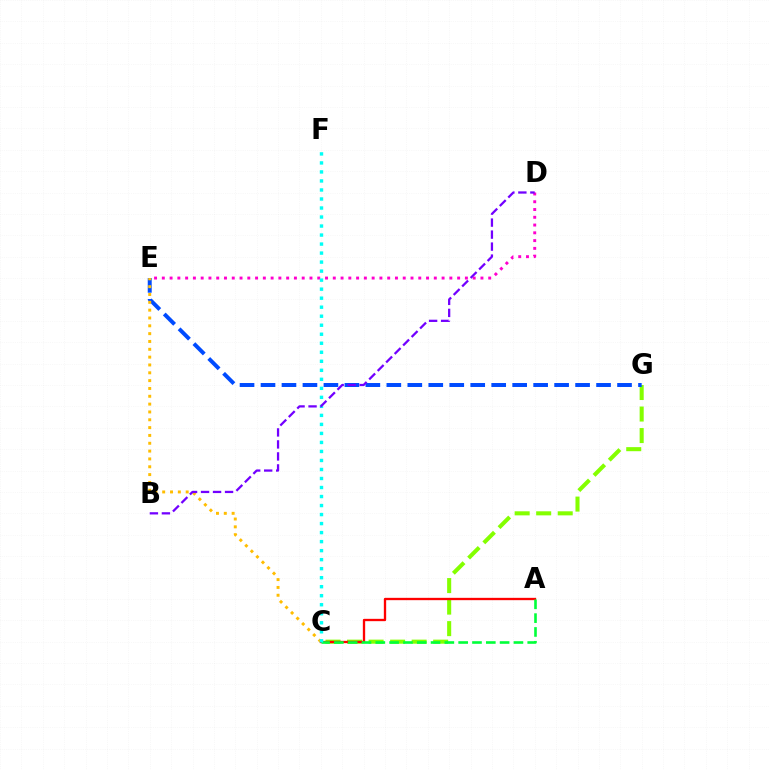{('C', 'G'): [{'color': '#84ff00', 'line_style': 'dashed', 'thickness': 2.92}], ('A', 'C'): [{'color': '#ff0000', 'line_style': 'solid', 'thickness': 1.67}, {'color': '#00ff39', 'line_style': 'dashed', 'thickness': 1.88}], ('D', 'E'): [{'color': '#ff00cf', 'line_style': 'dotted', 'thickness': 2.11}], ('E', 'G'): [{'color': '#004bff', 'line_style': 'dashed', 'thickness': 2.85}], ('C', 'E'): [{'color': '#ffbd00', 'line_style': 'dotted', 'thickness': 2.13}], ('C', 'F'): [{'color': '#00fff6', 'line_style': 'dotted', 'thickness': 2.45}], ('B', 'D'): [{'color': '#7200ff', 'line_style': 'dashed', 'thickness': 1.63}]}